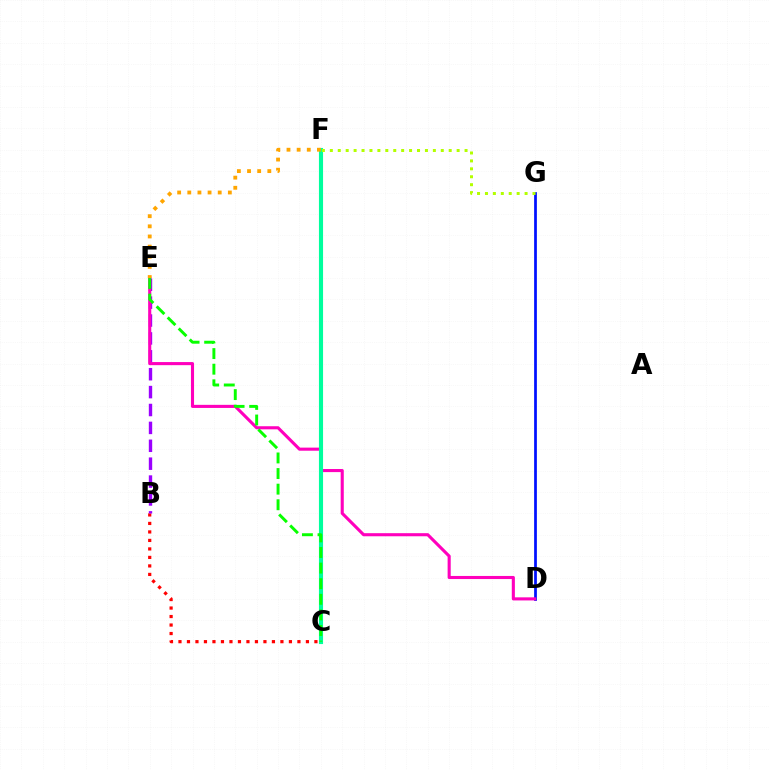{('D', 'G'): [{'color': '#0010ff', 'line_style': 'solid', 'thickness': 1.97}], ('C', 'F'): [{'color': '#00b5ff', 'line_style': 'dotted', 'thickness': 2.12}, {'color': '#00ff9d', 'line_style': 'solid', 'thickness': 2.96}], ('B', 'C'): [{'color': '#ff0000', 'line_style': 'dotted', 'thickness': 2.31}], ('B', 'E'): [{'color': '#9b00ff', 'line_style': 'dashed', 'thickness': 2.43}], ('D', 'E'): [{'color': '#ff00bd', 'line_style': 'solid', 'thickness': 2.23}], ('E', 'F'): [{'color': '#ffa500', 'line_style': 'dotted', 'thickness': 2.76}], ('F', 'G'): [{'color': '#b3ff00', 'line_style': 'dotted', 'thickness': 2.15}], ('C', 'E'): [{'color': '#08ff00', 'line_style': 'dashed', 'thickness': 2.12}]}